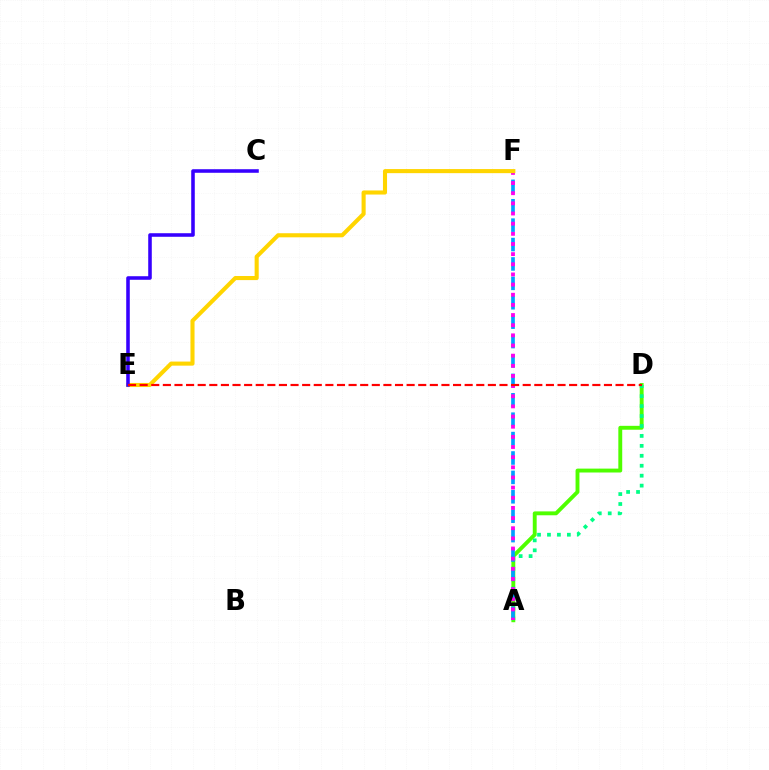{('A', 'D'): [{'color': '#4fff00', 'line_style': 'solid', 'thickness': 2.8}, {'color': '#00ff86', 'line_style': 'dotted', 'thickness': 2.7}], ('A', 'F'): [{'color': '#009eff', 'line_style': 'dashed', 'thickness': 2.64}, {'color': '#ff00ed', 'line_style': 'dotted', 'thickness': 2.76}], ('E', 'F'): [{'color': '#ffd500', 'line_style': 'solid', 'thickness': 2.94}], ('C', 'E'): [{'color': '#3700ff', 'line_style': 'solid', 'thickness': 2.57}], ('D', 'E'): [{'color': '#ff0000', 'line_style': 'dashed', 'thickness': 1.58}]}